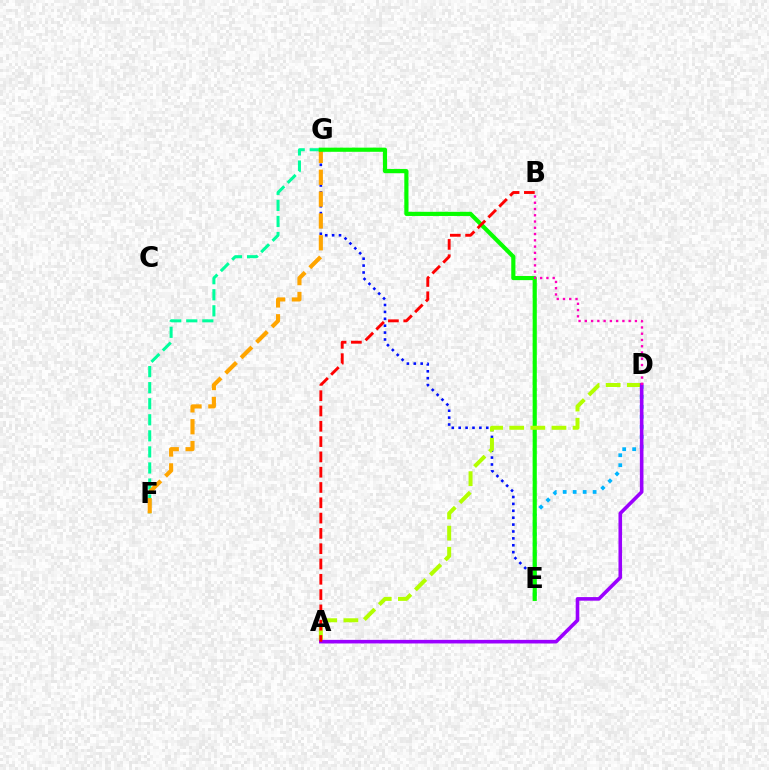{('E', 'G'): [{'color': '#0010ff', 'line_style': 'dotted', 'thickness': 1.87}, {'color': '#08ff00', 'line_style': 'solid', 'thickness': 2.99}], ('F', 'G'): [{'color': '#00ff9d', 'line_style': 'dashed', 'thickness': 2.18}, {'color': '#ffa500', 'line_style': 'dashed', 'thickness': 2.97}], ('D', 'E'): [{'color': '#00b5ff', 'line_style': 'dotted', 'thickness': 2.71}], ('A', 'D'): [{'color': '#b3ff00', 'line_style': 'dashed', 'thickness': 2.87}, {'color': '#9b00ff', 'line_style': 'solid', 'thickness': 2.59}], ('B', 'D'): [{'color': '#ff00bd', 'line_style': 'dotted', 'thickness': 1.7}], ('A', 'B'): [{'color': '#ff0000', 'line_style': 'dashed', 'thickness': 2.08}]}